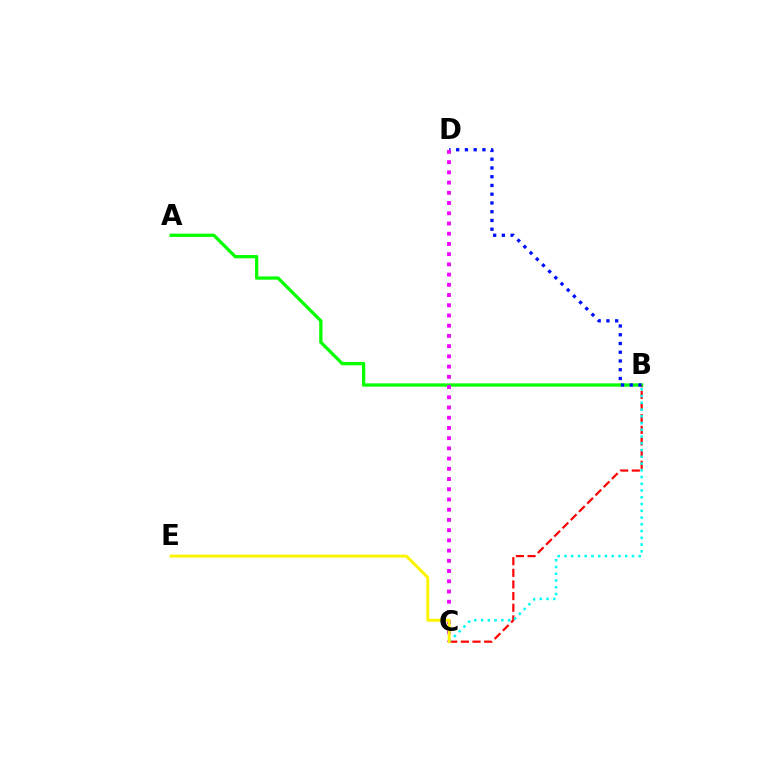{('B', 'C'): [{'color': '#ff0000', 'line_style': 'dashed', 'thickness': 1.58}, {'color': '#00fff6', 'line_style': 'dotted', 'thickness': 1.83}], ('A', 'B'): [{'color': '#08ff00', 'line_style': 'solid', 'thickness': 2.36}], ('B', 'D'): [{'color': '#0010ff', 'line_style': 'dotted', 'thickness': 2.38}], ('C', 'D'): [{'color': '#ee00ff', 'line_style': 'dotted', 'thickness': 2.78}], ('C', 'E'): [{'color': '#fcf500', 'line_style': 'solid', 'thickness': 2.15}]}